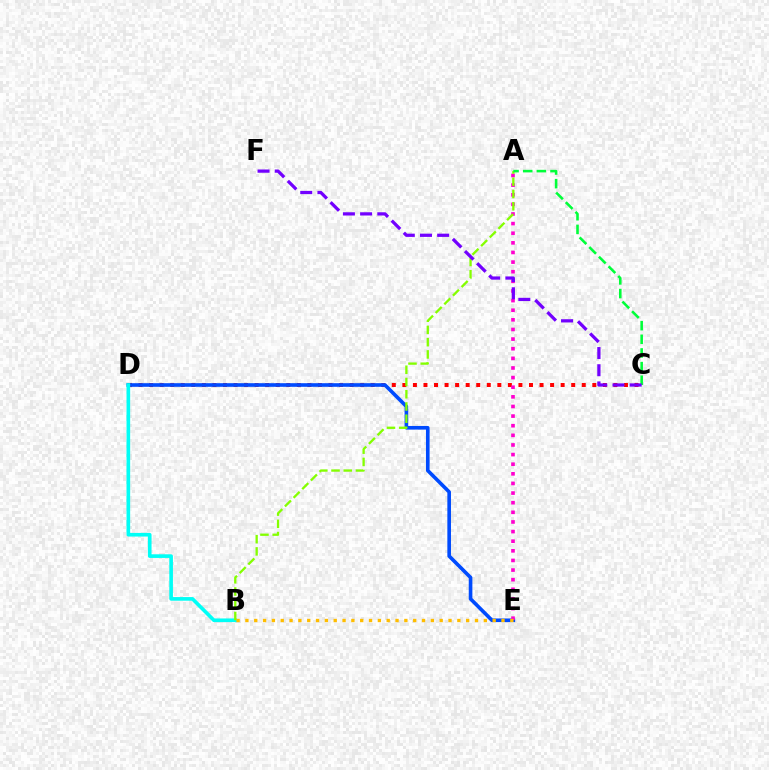{('C', 'D'): [{'color': '#ff0000', 'line_style': 'dotted', 'thickness': 2.87}], ('D', 'E'): [{'color': '#004bff', 'line_style': 'solid', 'thickness': 2.61}], ('A', 'E'): [{'color': '#ff00cf', 'line_style': 'dotted', 'thickness': 2.61}], ('B', 'D'): [{'color': '#00fff6', 'line_style': 'solid', 'thickness': 2.62}], ('A', 'B'): [{'color': '#84ff00', 'line_style': 'dashed', 'thickness': 1.66}], ('A', 'C'): [{'color': '#00ff39', 'line_style': 'dashed', 'thickness': 1.85}], ('C', 'F'): [{'color': '#7200ff', 'line_style': 'dashed', 'thickness': 2.33}], ('B', 'E'): [{'color': '#ffbd00', 'line_style': 'dotted', 'thickness': 2.4}]}